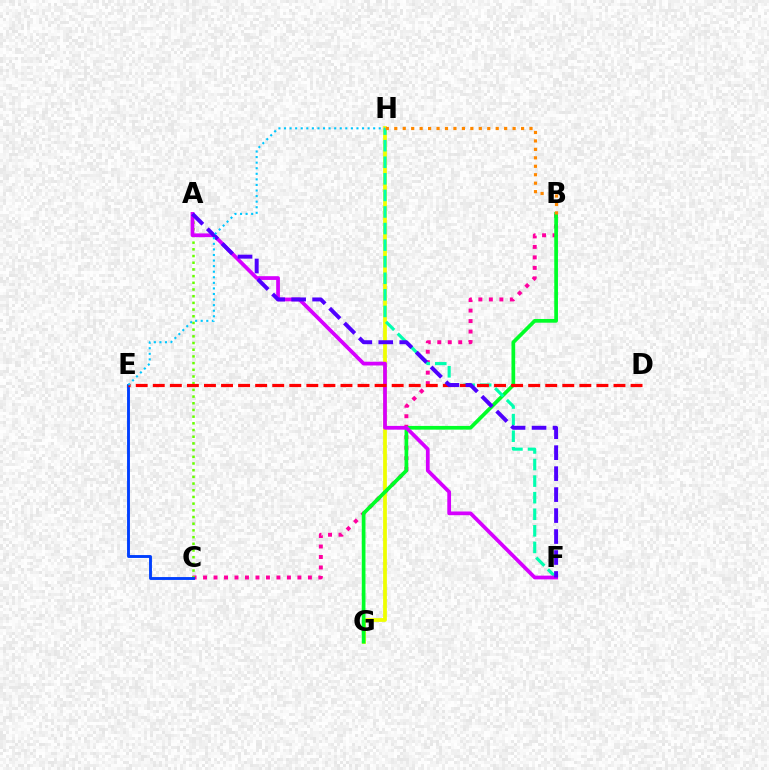{('B', 'C'): [{'color': '#ff00a0', 'line_style': 'dotted', 'thickness': 2.85}], ('G', 'H'): [{'color': '#eeff00', 'line_style': 'solid', 'thickness': 2.71}], ('B', 'G'): [{'color': '#00ff27', 'line_style': 'solid', 'thickness': 2.67}], ('F', 'H'): [{'color': '#00ffaf', 'line_style': 'dashed', 'thickness': 2.25}], ('B', 'H'): [{'color': '#ff8800', 'line_style': 'dotted', 'thickness': 2.3}], ('A', 'C'): [{'color': '#66ff00', 'line_style': 'dotted', 'thickness': 1.82}], ('C', 'E'): [{'color': '#003fff', 'line_style': 'solid', 'thickness': 2.07}], ('A', 'F'): [{'color': '#d600ff', 'line_style': 'solid', 'thickness': 2.69}, {'color': '#4f00ff', 'line_style': 'dashed', 'thickness': 2.85}], ('D', 'E'): [{'color': '#ff0000', 'line_style': 'dashed', 'thickness': 2.32}], ('E', 'H'): [{'color': '#00c7ff', 'line_style': 'dotted', 'thickness': 1.51}]}